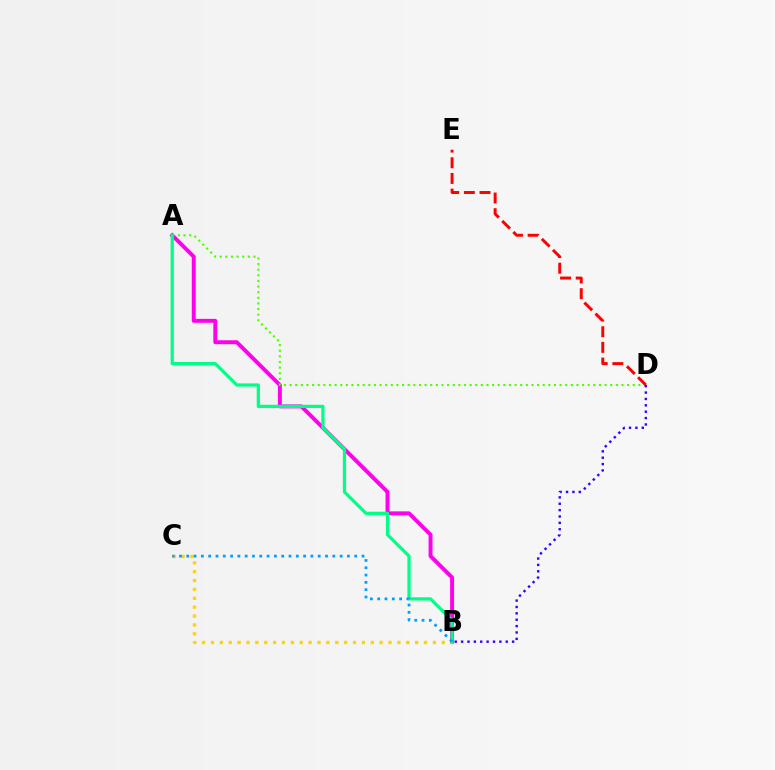{('A', 'B'): [{'color': '#ff00ed', 'line_style': 'solid', 'thickness': 2.83}, {'color': '#00ff86', 'line_style': 'solid', 'thickness': 2.33}], ('B', 'C'): [{'color': '#ffd500', 'line_style': 'dotted', 'thickness': 2.41}, {'color': '#009eff', 'line_style': 'dotted', 'thickness': 1.98}], ('A', 'D'): [{'color': '#4fff00', 'line_style': 'dotted', 'thickness': 1.53}], ('B', 'D'): [{'color': '#3700ff', 'line_style': 'dotted', 'thickness': 1.73}], ('D', 'E'): [{'color': '#ff0000', 'line_style': 'dashed', 'thickness': 2.13}]}